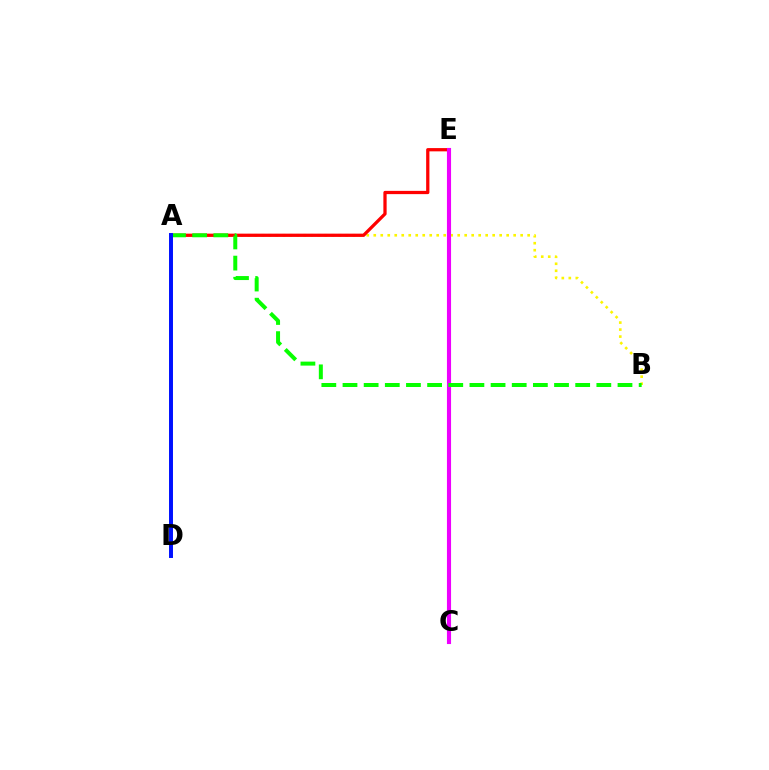{('A', 'B'): [{'color': '#fcf500', 'line_style': 'dotted', 'thickness': 1.9}, {'color': '#08ff00', 'line_style': 'dashed', 'thickness': 2.87}], ('A', 'E'): [{'color': '#ff0000', 'line_style': 'solid', 'thickness': 2.35}], ('A', 'D'): [{'color': '#00fff6', 'line_style': 'solid', 'thickness': 1.53}, {'color': '#0010ff', 'line_style': 'solid', 'thickness': 2.84}], ('C', 'E'): [{'color': '#ee00ff', 'line_style': 'solid', 'thickness': 2.96}]}